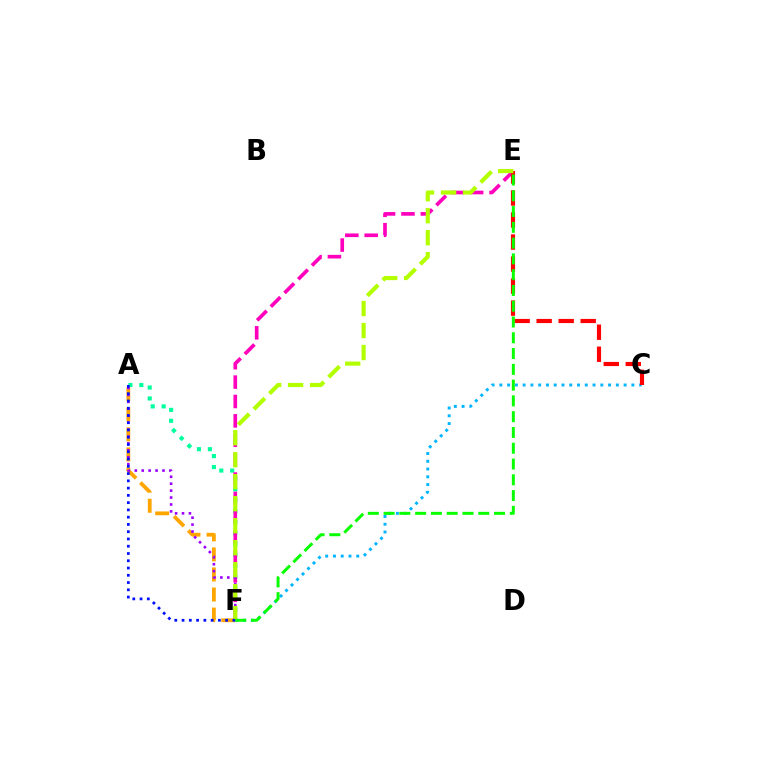{('A', 'F'): [{'color': '#ffa500', 'line_style': 'dashed', 'thickness': 2.73}, {'color': '#00ff9d', 'line_style': 'dotted', 'thickness': 2.97}, {'color': '#9b00ff', 'line_style': 'dotted', 'thickness': 1.88}, {'color': '#0010ff', 'line_style': 'dotted', 'thickness': 1.97}], ('C', 'F'): [{'color': '#00b5ff', 'line_style': 'dotted', 'thickness': 2.11}], ('E', 'F'): [{'color': '#ff00bd', 'line_style': 'dashed', 'thickness': 2.63}, {'color': '#b3ff00', 'line_style': 'dashed', 'thickness': 2.99}, {'color': '#08ff00', 'line_style': 'dashed', 'thickness': 2.14}], ('C', 'E'): [{'color': '#ff0000', 'line_style': 'dashed', 'thickness': 2.99}]}